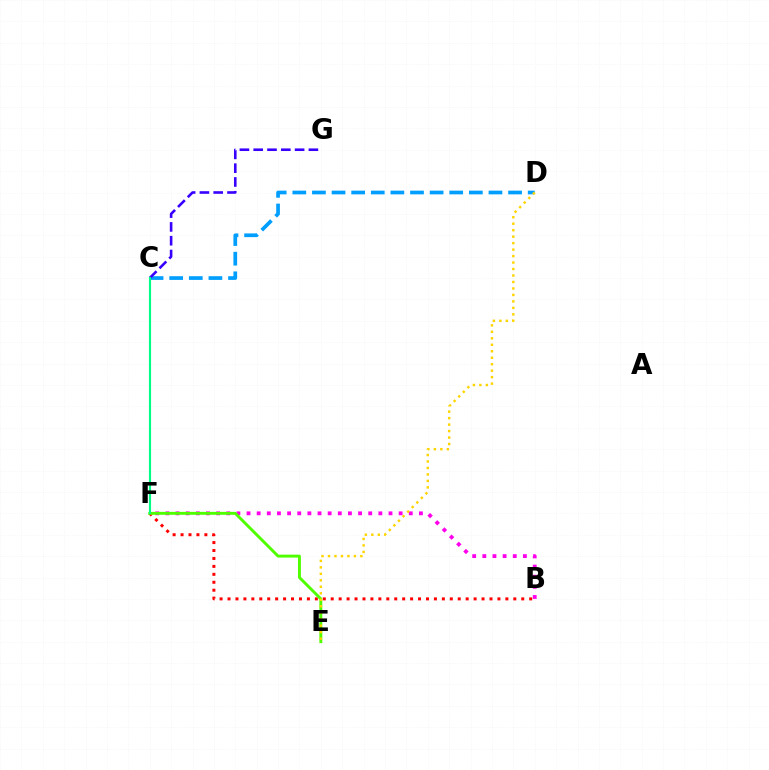{('B', 'F'): [{'color': '#ff00ed', 'line_style': 'dotted', 'thickness': 2.76}, {'color': '#ff0000', 'line_style': 'dotted', 'thickness': 2.16}], ('C', 'D'): [{'color': '#009eff', 'line_style': 'dashed', 'thickness': 2.66}], ('E', 'F'): [{'color': '#4fff00', 'line_style': 'solid', 'thickness': 2.1}], ('C', 'G'): [{'color': '#3700ff', 'line_style': 'dashed', 'thickness': 1.87}], ('C', 'F'): [{'color': '#00ff86', 'line_style': 'solid', 'thickness': 1.54}], ('D', 'E'): [{'color': '#ffd500', 'line_style': 'dotted', 'thickness': 1.76}]}